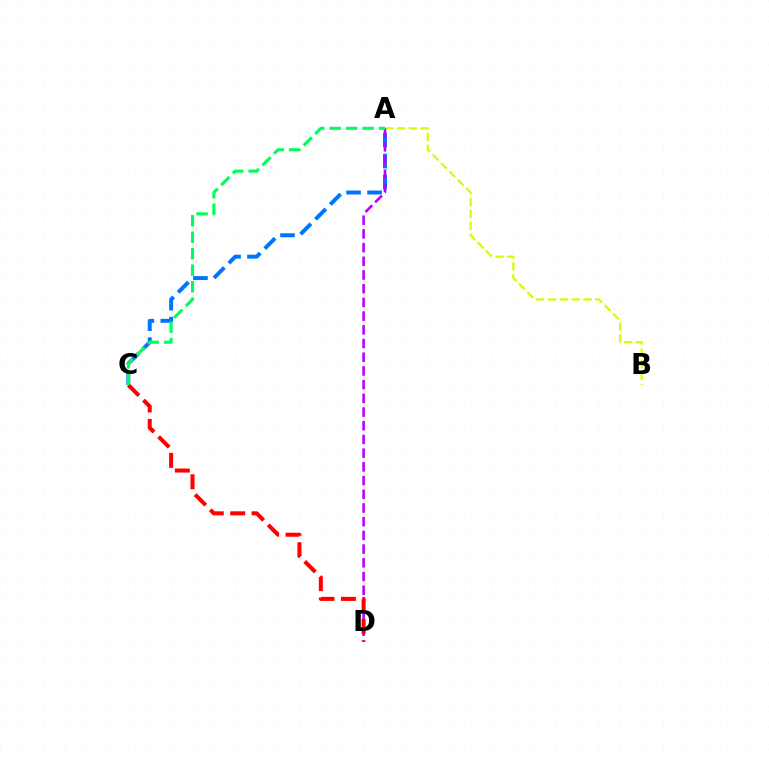{('A', 'B'): [{'color': '#d1ff00', 'line_style': 'dashed', 'thickness': 1.61}], ('A', 'C'): [{'color': '#0074ff', 'line_style': 'dashed', 'thickness': 2.85}, {'color': '#00ff5c', 'line_style': 'dashed', 'thickness': 2.24}], ('A', 'D'): [{'color': '#b900ff', 'line_style': 'dashed', 'thickness': 1.86}], ('C', 'D'): [{'color': '#ff0000', 'line_style': 'dashed', 'thickness': 2.91}]}